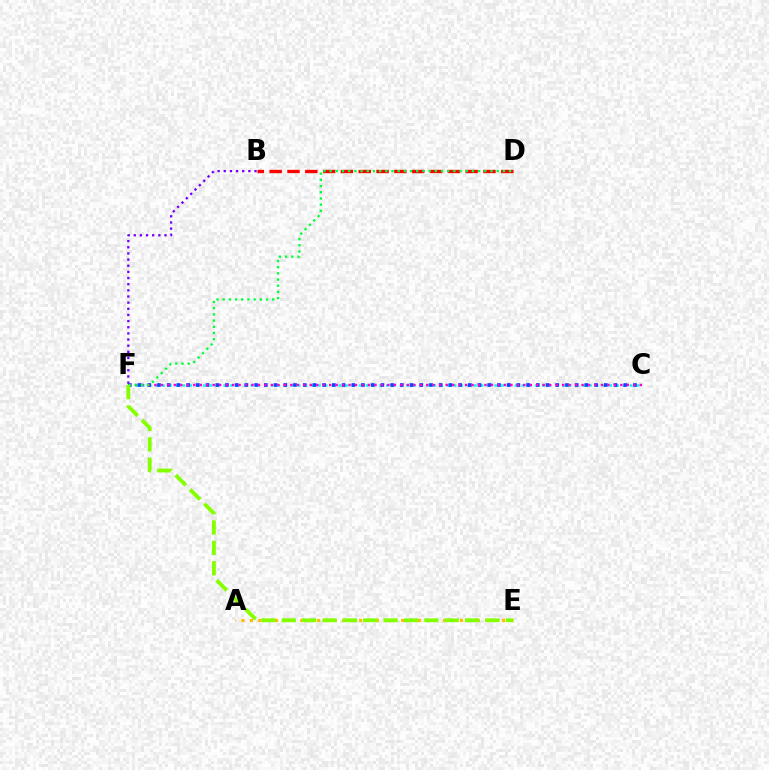{('C', 'F'): [{'color': '#00fff6', 'line_style': 'dotted', 'thickness': 1.84}, {'color': '#004bff', 'line_style': 'dotted', 'thickness': 2.64}, {'color': '#ff00cf', 'line_style': 'dotted', 'thickness': 1.76}], ('B', 'D'): [{'color': '#ff0000', 'line_style': 'dashed', 'thickness': 2.42}], ('A', 'E'): [{'color': '#ffbd00', 'line_style': 'dotted', 'thickness': 2.28}], ('B', 'F'): [{'color': '#7200ff', 'line_style': 'dotted', 'thickness': 1.67}], ('D', 'F'): [{'color': '#00ff39', 'line_style': 'dotted', 'thickness': 1.68}], ('E', 'F'): [{'color': '#84ff00', 'line_style': 'dashed', 'thickness': 2.77}]}